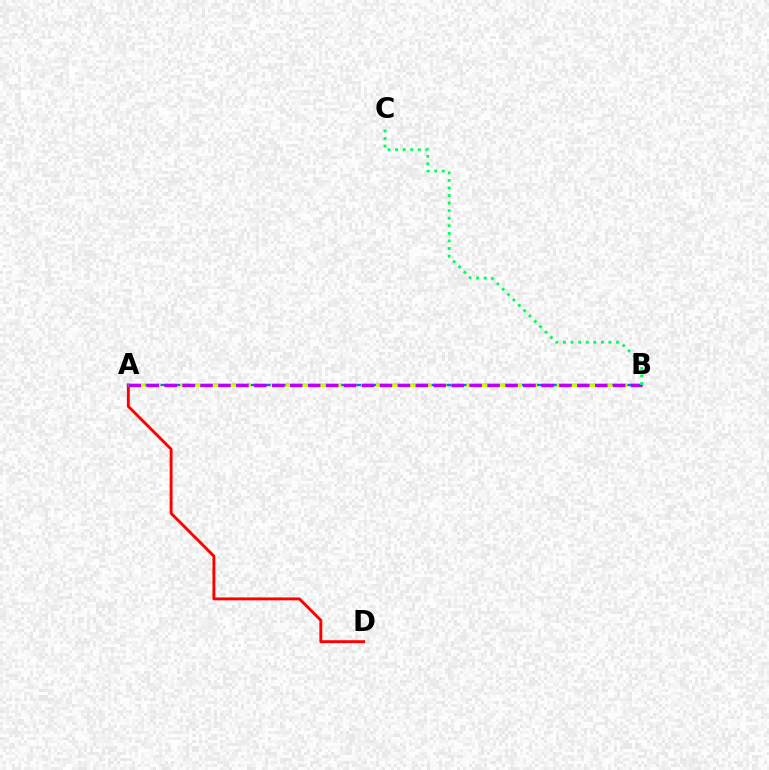{('A', 'D'): [{'color': '#ff0000', 'line_style': 'solid', 'thickness': 2.08}], ('A', 'B'): [{'color': '#0074ff', 'line_style': 'solid', 'thickness': 1.72}, {'color': '#d1ff00', 'line_style': 'dashed', 'thickness': 2.05}, {'color': '#b900ff', 'line_style': 'dashed', 'thickness': 2.44}], ('B', 'C'): [{'color': '#00ff5c', 'line_style': 'dotted', 'thickness': 2.06}]}